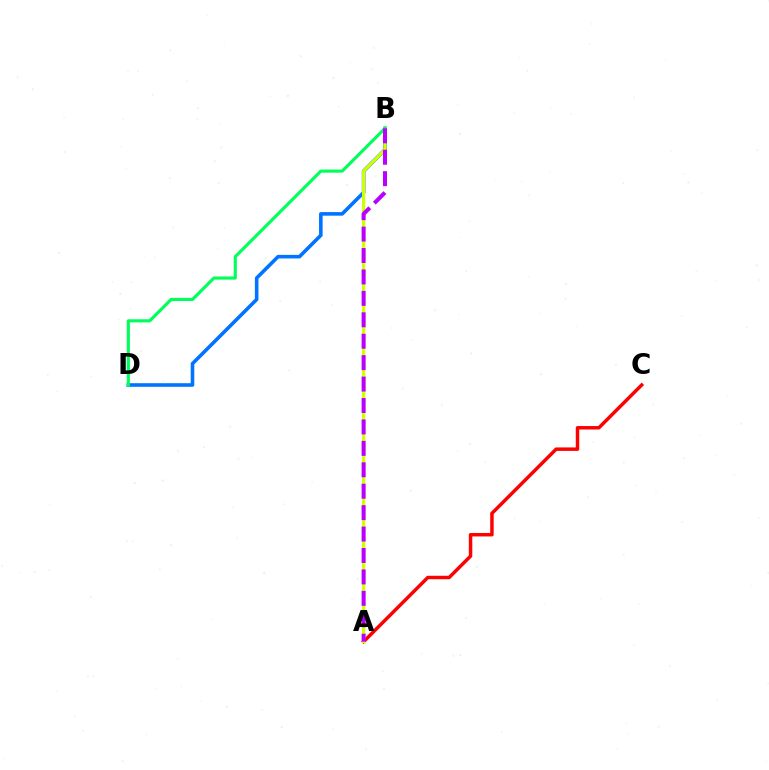{('B', 'D'): [{'color': '#0074ff', 'line_style': 'solid', 'thickness': 2.58}, {'color': '#00ff5c', 'line_style': 'solid', 'thickness': 2.26}], ('A', 'C'): [{'color': '#ff0000', 'line_style': 'solid', 'thickness': 2.49}], ('A', 'B'): [{'color': '#d1ff00', 'line_style': 'solid', 'thickness': 2.32}, {'color': '#b900ff', 'line_style': 'dashed', 'thickness': 2.91}]}